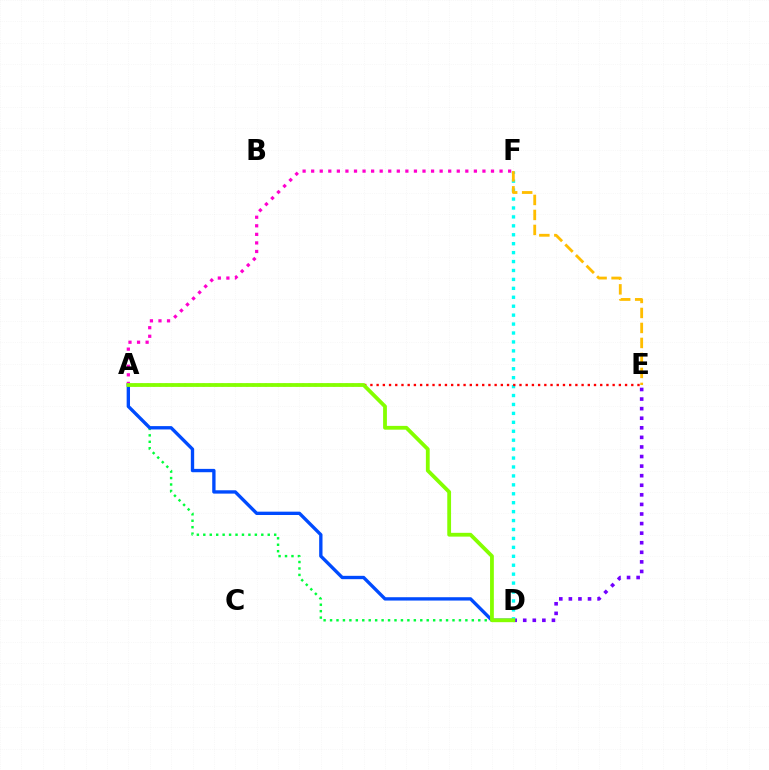{('D', 'E'): [{'color': '#7200ff', 'line_style': 'dotted', 'thickness': 2.6}], ('A', 'D'): [{'color': '#00ff39', 'line_style': 'dotted', 'thickness': 1.75}, {'color': '#004bff', 'line_style': 'solid', 'thickness': 2.41}, {'color': '#84ff00', 'line_style': 'solid', 'thickness': 2.73}], ('D', 'F'): [{'color': '#00fff6', 'line_style': 'dotted', 'thickness': 2.43}], ('A', 'E'): [{'color': '#ff0000', 'line_style': 'dotted', 'thickness': 1.69}], ('A', 'F'): [{'color': '#ff00cf', 'line_style': 'dotted', 'thickness': 2.33}], ('E', 'F'): [{'color': '#ffbd00', 'line_style': 'dashed', 'thickness': 2.04}]}